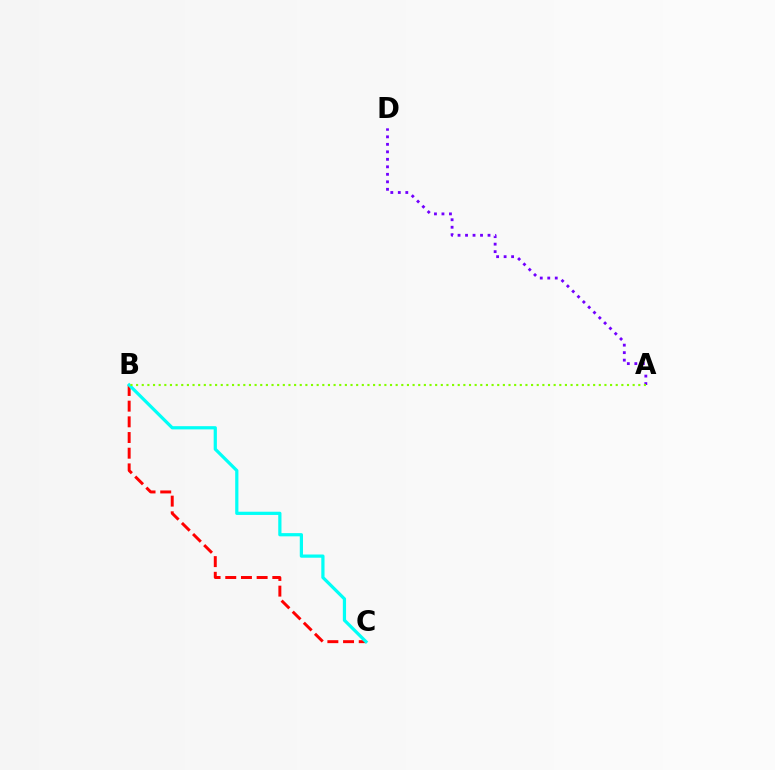{('B', 'C'): [{'color': '#ff0000', 'line_style': 'dashed', 'thickness': 2.13}, {'color': '#00fff6', 'line_style': 'solid', 'thickness': 2.32}], ('A', 'D'): [{'color': '#7200ff', 'line_style': 'dotted', 'thickness': 2.04}], ('A', 'B'): [{'color': '#84ff00', 'line_style': 'dotted', 'thickness': 1.53}]}